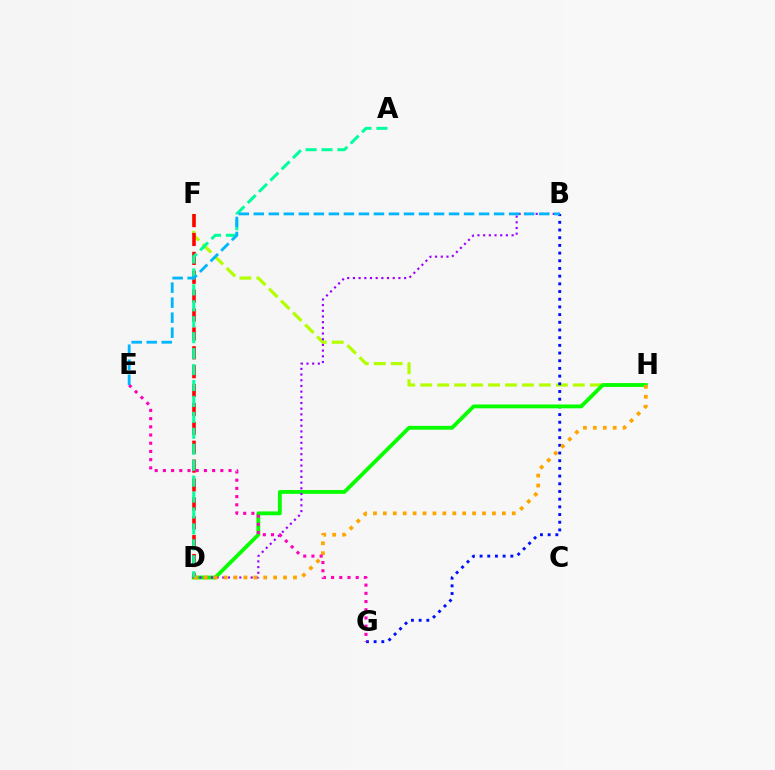{('F', 'H'): [{'color': '#b3ff00', 'line_style': 'dashed', 'thickness': 2.3}], ('B', 'G'): [{'color': '#0010ff', 'line_style': 'dotted', 'thickness': 2.09}], ('D', 'H'): [{'color': '#08ff00', 'line_style': 'solid', 'thickness': 2.76}, {'color': '#ffa500', 'line_style': 'dotted', 'thickness': 2.69}], ('D', 'F'): [{'color': '#ff0000', 'line_style': 'dashed', 'thickness': 2.57}], ('B', 'D'): [{'color': '#9b00ff', 'line_style': 'dotted', 'thickness': 1.55}], ('A', 'D'): [{'color': '#00ff9d', 'line_style': 'dashed', 'thickness': 2.17}], ('E', 'G'): [{'color': '#ff00bd', 'line_style': 'dotted', 'thickness': 2.23}], ('B', 'E'): [{'color': '#00b5ff', 'line_style': 'dashed', 'thickness': 2.04}]}